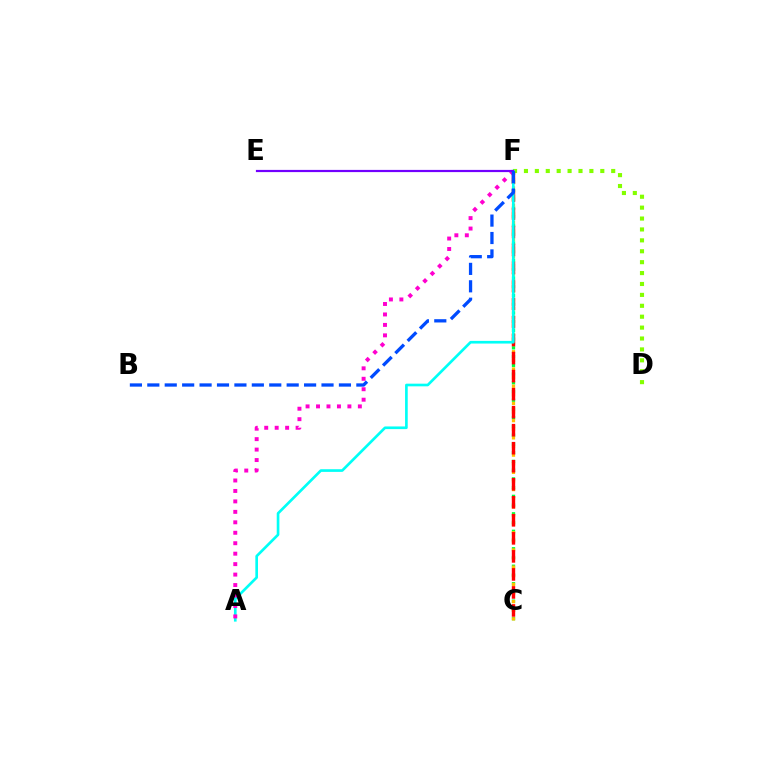{('D', 'F'): [{'color': '#84ff00', 'line_style': 'dotted', 'thickness': 2.96}], ('C', 'F'): [{'color': '#00ff39', 'line_style': 'dotted', 'thickness': 2.37}, {'color': '#ffbd00', 'line_style': 'dotted', 'thickness': 2.34}, {'color': '#ff0000', 'line_style': 'dashed', 'thickness': 2.45}], ('A', 'F'): [{'color': '#00fff6', 'line_style': 'solid', 'thickness': 1.92}, {'color': '#ff00cf', 'line_style': 'dotted', 'thickness': 2.84}], ('E', 'F'): [{'color': '#7200ff', 'line_style': 'solid', 'thickness': 1.58}], ('B', 'F'): [{'color': '#004bff', 'line_style': 'dashed', 'thickness': 2.37}]}